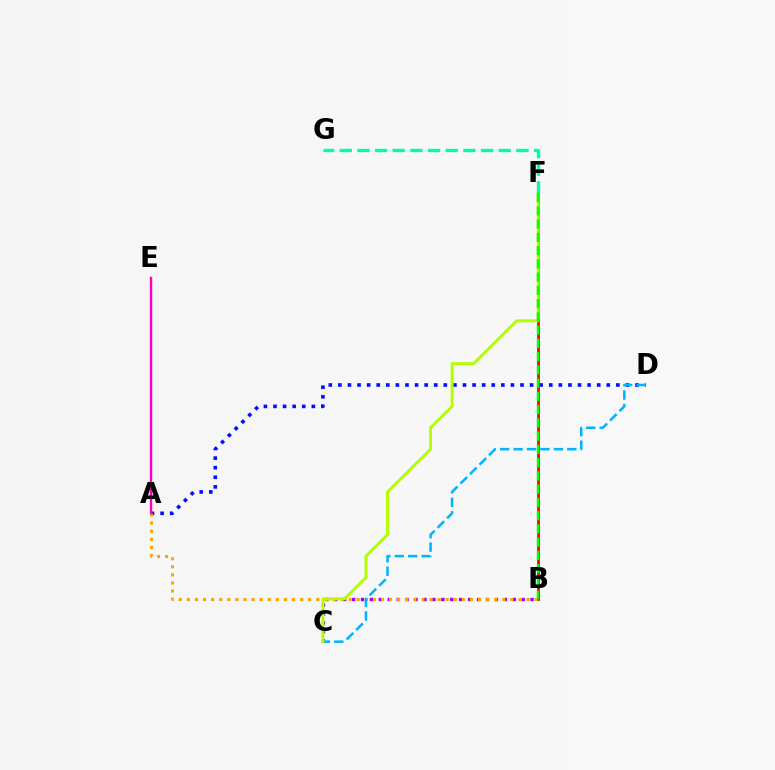{('B', 'C'): [{'color': '#9b00ff', 'line_style': 'dotted', 'thickness': 2.43}], ('B', 'F'): [{'color': '#ff0000', 'line_style': 'solid', 'thickness': 2.03}, {'color': '#08ff00', 'line_style': 'dashed', 'thickness': 1.8}], ('A', 'D'): [{'color': '#0010ff', 'line_style': 'dotted', 'thickness': 2.6}], ('A', 'B'): [{'color': '#ffa500', 'line_style': 'dotted', 'thickness': 2.2}], ('C', 'D'): [{'color': '#00b5ff', 'line_style': 'dashed', 'thickness': 1.82}], ('C', 'F'): [{'color': '#b3ff00', 'line_style': 'solid', 'thickness': 2.12}], ('F', 'G'): [{'color': '#00ff9d', 'line_style': 'dashed', 'thickness': 2.4}], ('A', 'E'): [{'color': '#ff00bd', 'line_style': 'solid', 'thickness': 1.73}]}